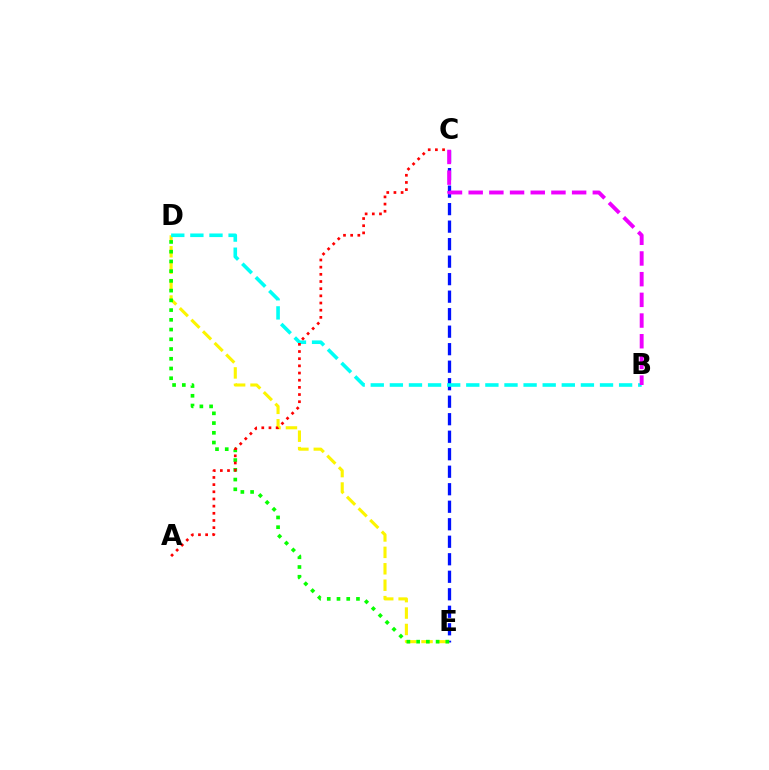{('C', 'E'): [{'color': '#0010ff', 'line_style': 'dashed', 'thickness': 2.38}], ('D', 'E'): [{'color': '#fcf500', 'line_style': 'dashed', 'thickness': 2.23}, {'color': '#08ff00', 'line_style': 'dotted', 'thickness': 2.64}], ('B', 'D'): [{'color': '#00fff6', 'line_style': 'dashed', 'thickness': 2.6}], ('A', 'C'): [{'color': '#ff0000', 'line_style': 'dotted', 'thickness': 1.95}], ('B', 'C'): [{'color': '#ee00ff', 'line_style': 'dashed', 'thickness': 2.81}]}